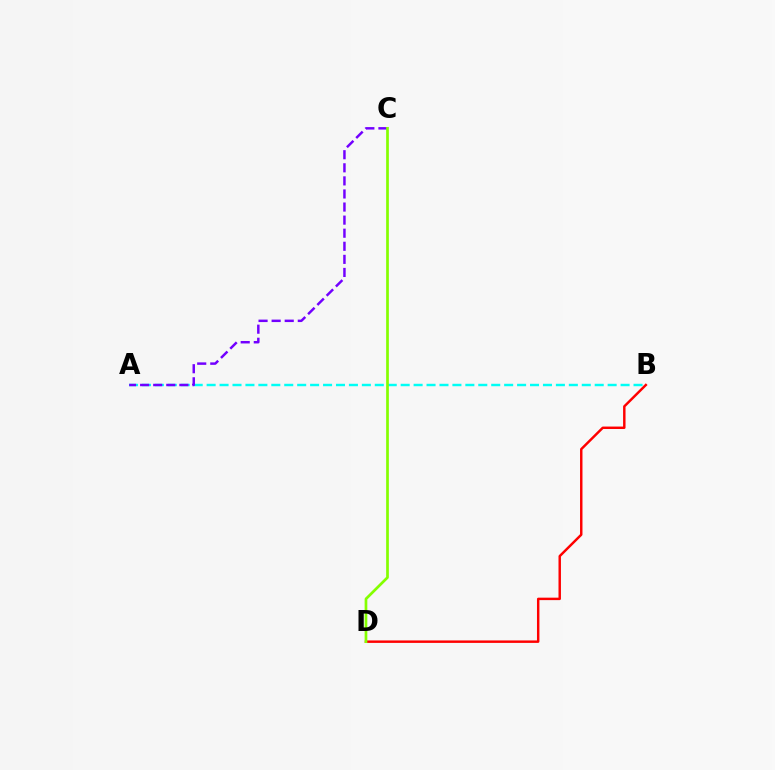{('B', 'D'): [{'color': '#ff0000', 'line_style': 'solid', 'thickness': 1.76}], ('A', 'B'): [{'color': '#00fff6', 'line_style': 'dashed', 'thickness': 1.76}], ('A', 'C'): [{'color': '#7200ff', 'line_style': 'dashed', 'thickness': 1.78}], ('C', 'D'): [{'color': '#84ff00', 'line_style': 'solid', 'thickness': 1.95}]}